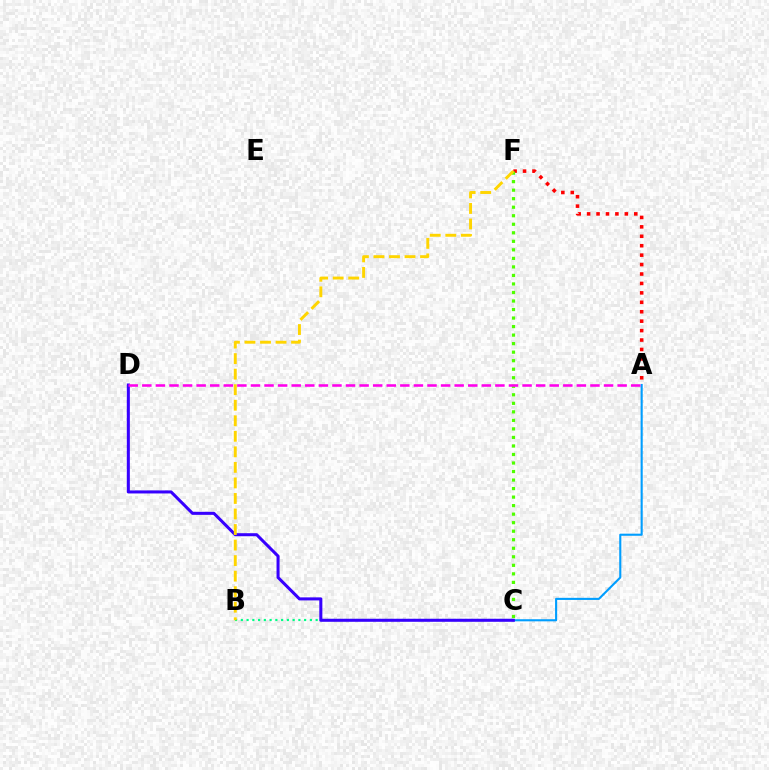{('A', 'C'): [{'color': '#009eff', 'line_style': 'solid', 'thickness': 1.51}], ('B', 'C'): [{'color': '#00ff86', 'line_style': 'dotted', 'thickness': 1.56}], ('A', 'F'): [{'color': '#ff0000', 'line_style': 'dotted', 'thickness': 2.56}], ('C', 'D'): [{'color': '#3700ff', 'line_style': 'solid', 'thickness': 2.18}], ('C', 'F'): [{'color': '#4fff00', 'line_style': 'dotted', 'thickness': 2.32}], ('A', 'D'): [{'color': '#ff00ed', 'line_style': 'dashed', 'thickness': 1.84}], ('B', 'F'): [{'color': '#ffd500', 'line_style': 'dashed', 'thickness': 2.11}]}